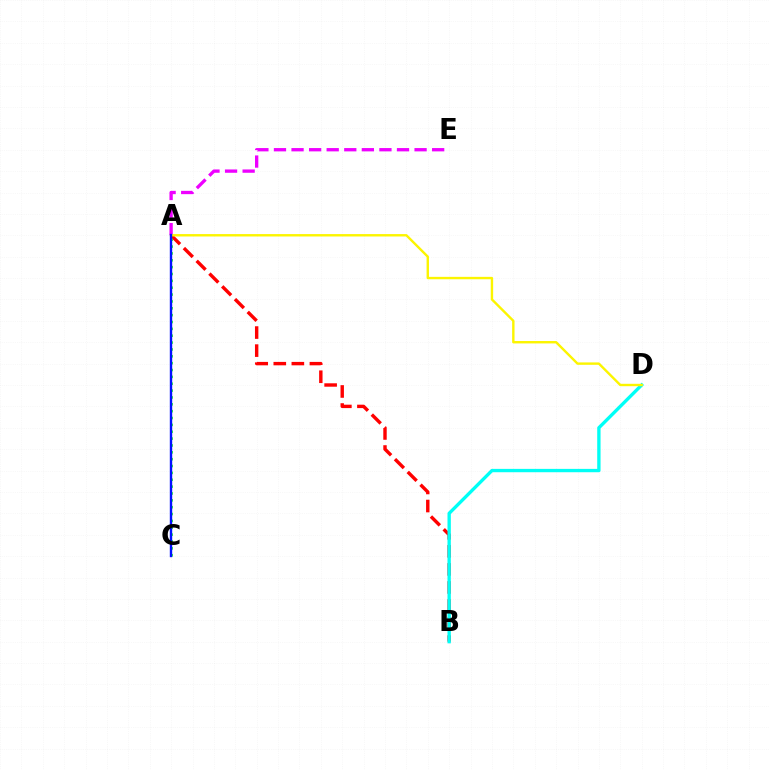{('A', 'B'): [{'color': '#ff0000', 'line_style': 'dashed', 'thickness': 2.45}], ('A', 'C'): [{'color': '#08ff00', 'line_style': 'dotted', 'thickness': 1.86}, {'color': '#0010ff', 'line_style': 'solid', 'thickness': 1.72}], ('B', 'D'): [{'color': '#00fff6', 'line_style': 'solid', 'thickness': 2.41}], ('A', 'E'): [{'color': '#ee00ff', 'line_style': 'dashed', 'thickness': 2.39}], ('A', 'D'): [{'color': '#fcf500', 'line_style': 'solid', 'thickness': 1.73}]}